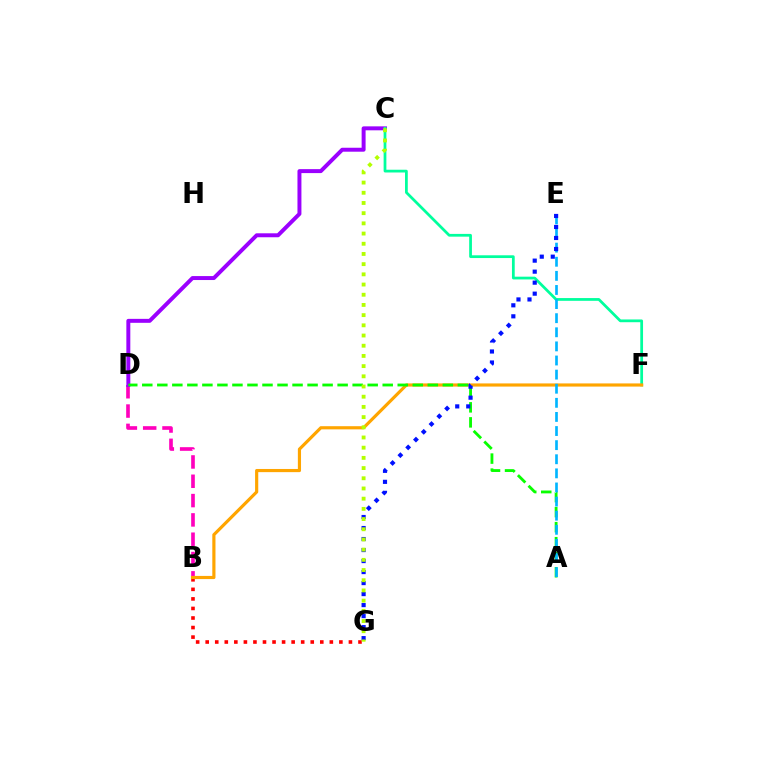{('B', 'D'): [{'color': '#ff00bd', 'line_style': 'dashed', 'thickness': 2.62}], ('C', 'D'): [{'color': '#9b00ff', 'line_style': 'solid', 'thickness': 2.85}], ('C', 'F'): [{'color': '#00ff9d', 'line_style': 'solid', 'thickness': 1.98}], ('B', 'G'): [{'color': '#ff0000', 'line_style': 'dotted', 'thickness': 2.59}], ('B', 'F'): [{'color': '#ffa500', 'line_style': 'solid', 'thickness': 2.28}], ('A', 'D'): [{'color': '#08ff00', 'line_style': 'dashed', 'thickness': 2.04}], ('A', 'E'): [{'color': '#00b5ff', 'line_style': 'dashed', 'thickness': 1.92}], ('E', 'G'): [{'color': '#0010ff', 'line_style': 'dotted', 'thickness': 2.99}], ('C', 'G'): [{'color': '#b3ff00', 'line_style': 'dotted', 'thickness': 2.77}]}